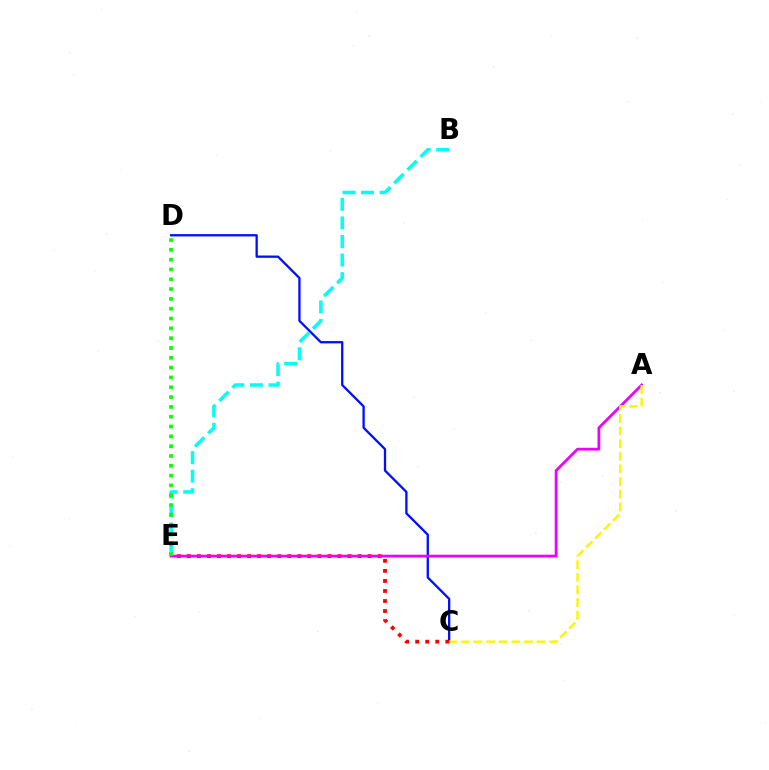{('C', 'D'): [{'color': '#0010ff', 'line_style': 'solid', 'thickness': 1.66}], ('C', 'E'): [{'color': '#ff0000', 'line_style': 'dotted', 'thickness': 2.73}], ('B', 'E'): [{'color': '#00fff6', 'line_style': 'dashed', 'thickness': 2.52}], ('A', 'E'): [{'color': '#ee00ff', 'line_style': 'solid', 'thickness': 2.0}], ('D', 'E'): [{'color': '#08ff00', 'line_style': 'dotted', 'thickness': 2.67}], ('A', 'C'): [{'color': '#fcf500', 'line_style': 'dashed', 'thickness': 1.71}]}